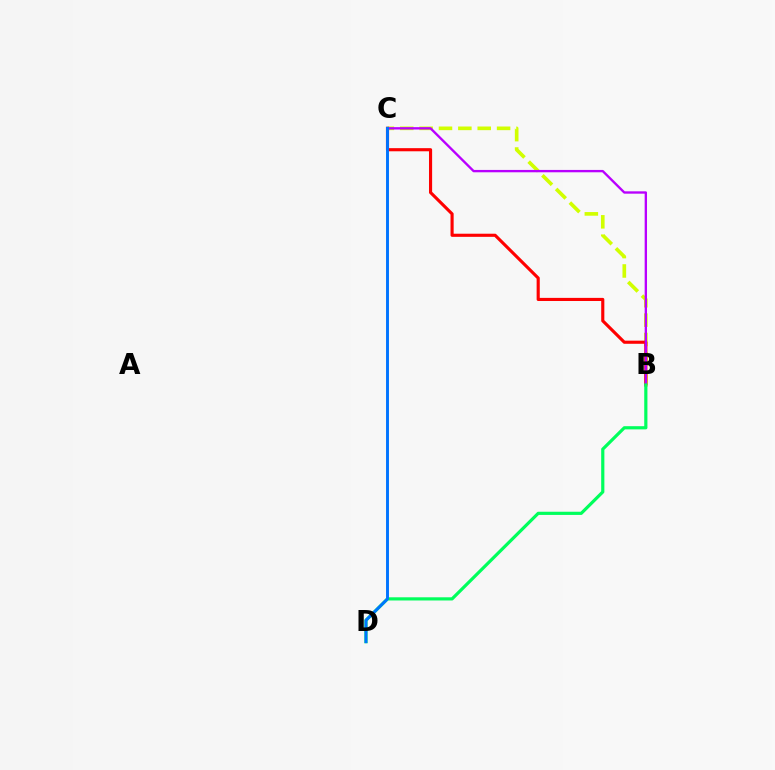{('B', 'C'): [{'color': '#d1ff00', 'line_style': 'dashed', 'thickness': 2.63}, {'color': '#ff0000', 'line_style': 'solid', 'thickness': 2.25}, {'color': '#b900ff', 'line_style': 'solid', 'thickness': 1.69}], ('B', 'D'): [{'color': '#00ff5c', 'line_style': 'solid', 'thickness': 2.29}], ('C', 'D'): [{'color': '#0074ff', 'line_style': 'solid', 'thickness': 2.11}]}